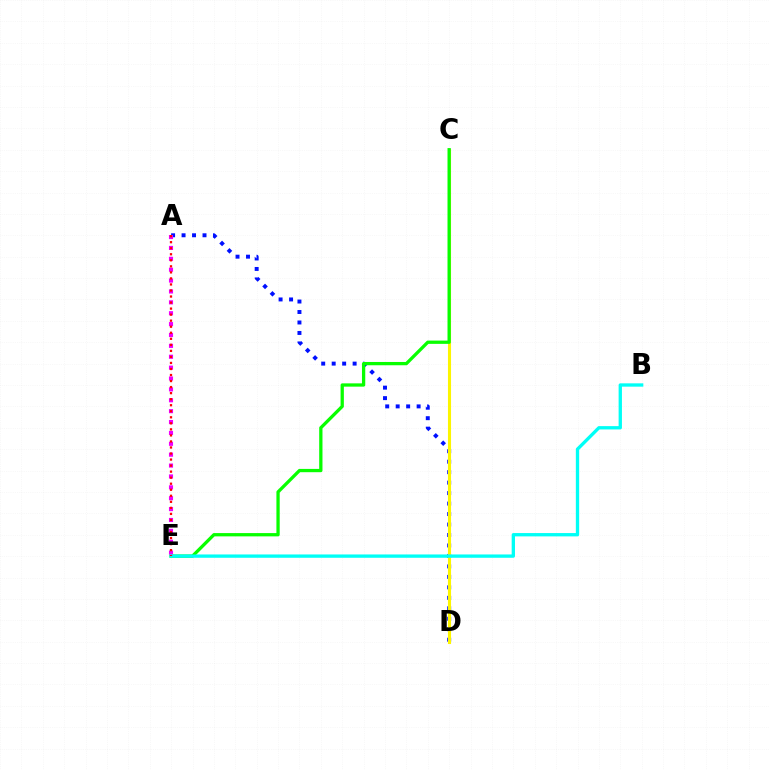{('A', 'D'): [{'color': '#0010ff', 'line_style': 'dotted', 'thickness': 2.85}], ('C', 'D'): [{'color': '#fcf500', 'line_style': 'solid', 'thickness': 2.22}], ('C', 'E'): [{'color': '#08ff00', 'line_style': 'solid', 'thickness': 2.36}], ('A', 'E'): [{'color': '#ee00ff', 'line_style': 'dotted', 'thickness': 2.96}, {'color': '#ff0000', 'line_style': 'dotted', 'thickness': 1.64}], ('B', 'E'): [{'color': '#00fff6', 'line_style': 'solid', 'thickness': 2.39}]}